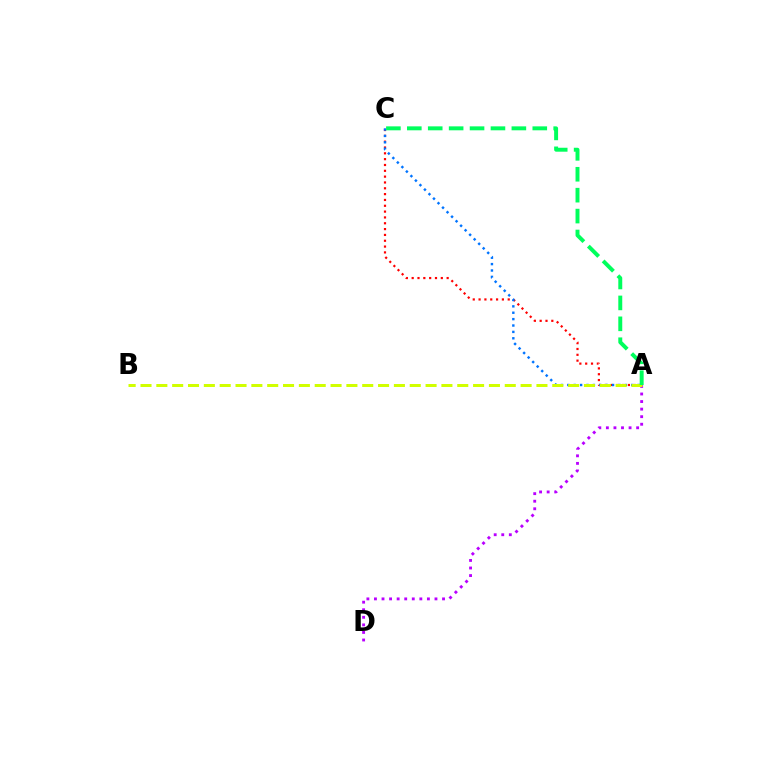{('A', 'C'): [{'color': '#ff0000', 'line_style': 'dotted', 'thickness': 1.58}, {'color': '#0074ff', 'line_style': 'dotted', 'thickness': 1.74}, {'color': '#00ff5c', 'line_style': 'dashed', 'thickness': 2.84}], ('A', 'D'): [{'color': '#b900ff', 'line_style': 'dotted', 'thickness': 2.06}], ('A', 'B'): [{'color': '#d1ff00', 'line_style': 'dashed', 'thickness': 2.15}]}